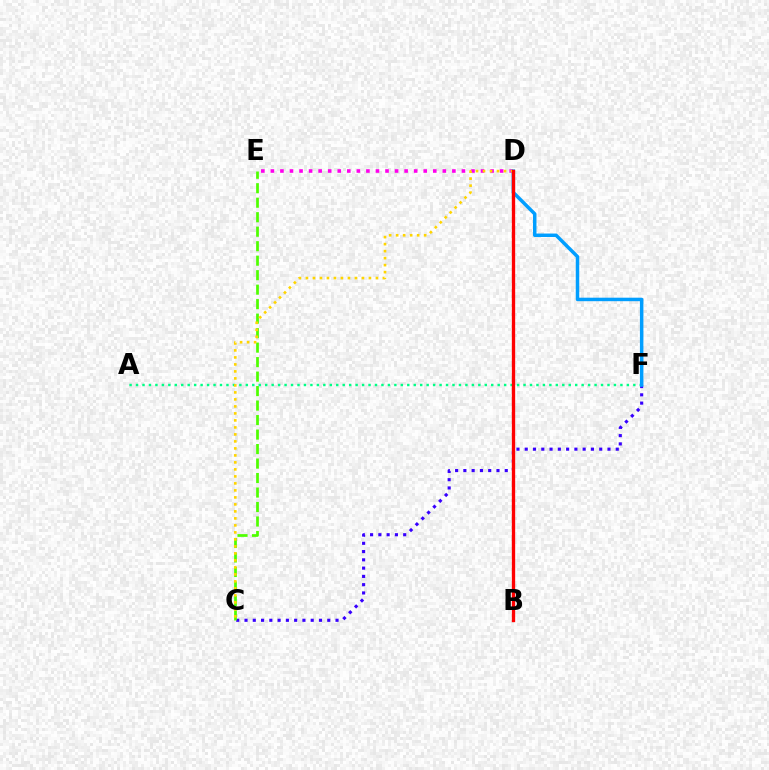{('D', 'E'): [{'color': '#ff00ed', 'line_style': 'dotted', 'thickness': 2.6}], ('C', 'F'): [{'color': '#3700ff', 'line_style': 'dotted', 'thickness': 2.25}], ('C', 'E'): [{'color': '#4fff00', 'line_style': 'dashed', 'thickness': 1.97}], ('A', 'F'): [{'color': '#00ff86', 'line_style': 'dotted', 'thickness': 1.75}], ('D', 'F'): [{'color': '#009eff', 'line_style': 'solid', 'thickness': 2.51}], ('C', 'D'): [{'color': '#ffd500', 'line_style': 'dotted', 'thickness': 1.9}], ('B', 'D'): [{'color': '#ff0000', 'line_style': 'solid', 'thickness': 2.39}]}